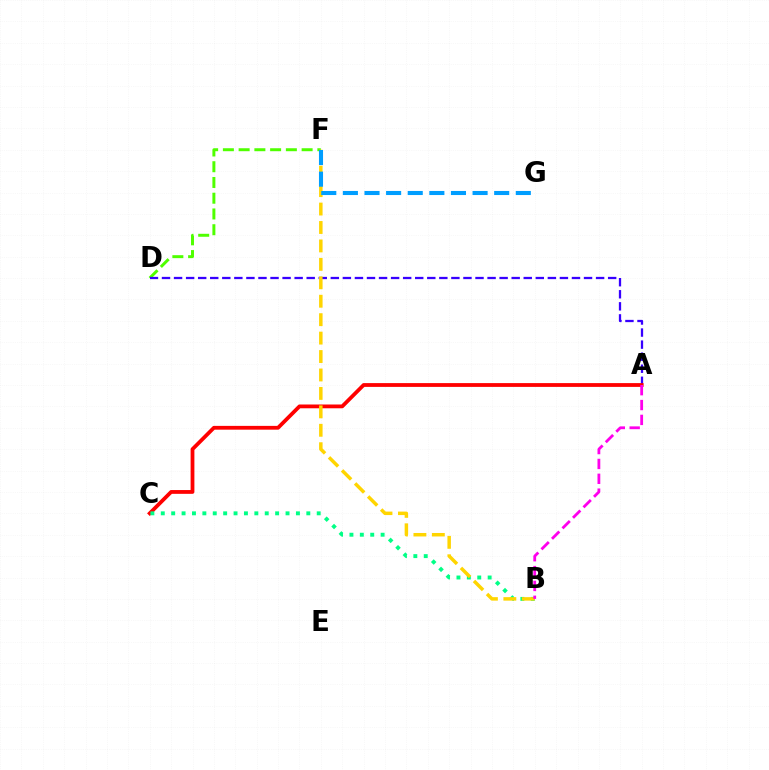{('D', 'F'): [{'color': '#4fff00', 'line_style': 'dashed', 'thickness': 2.14}], ('A', 'D'): [{'color': '#3700ff', 'line_style': 'dashed', 'thickness': 1.64}], ('A', 'C'): [{'color': '#ff0000', 'line_style': 'solid', 'thickness': 2.73}], ('B', 'C'): [{'color': '#00ff86', 'line_style': 'dotted', 'thickness': 2.82}], ('B', 'F'): [{'color': '#ffd500', 'line_style': 'dashed', 'thickness': 2.5}], ('A', 'B'): [{'color': '#ff00ed', 'line_style': 'dashed', 'thickness': 2.02}], ('F', 'G'): [{'color': '#009eff', 'line_style': 'dashed', 'thickness': 2.94}]}